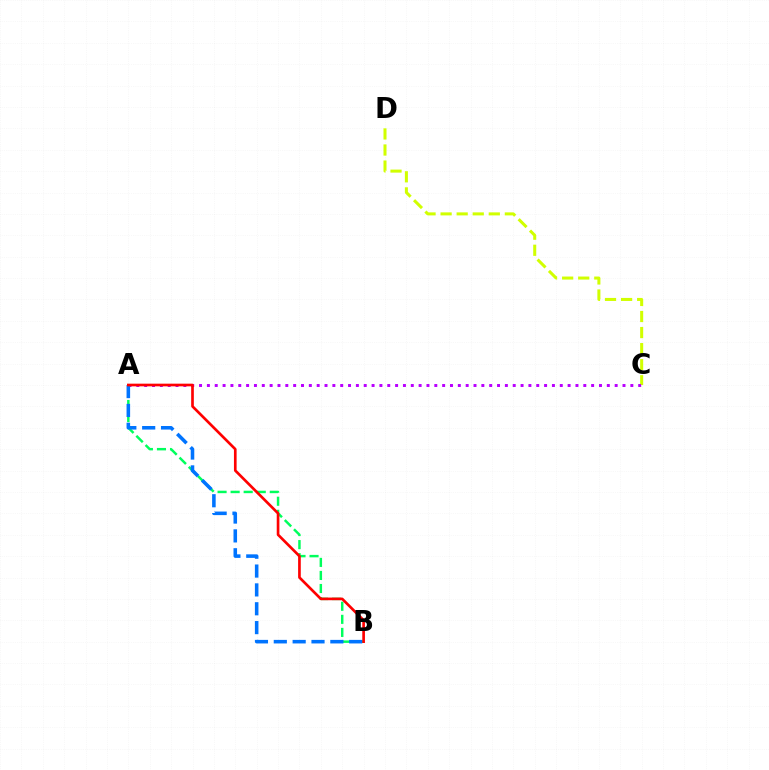{('C', 'D'): [{'color': '#d1ff00', 'line_style': 'dashed', 'thickness': 2.18}], ('A', 'B'): [{'color': '#00ff5c', 'line_style': 'dashed', 'thickness': 1.77}, {'color': '#0074ff', 'line_style': 'dashed', 'thickness': 2.56}, {'color': '#ff0000', 'line_style': 'solid', 'thickness': 1.92}], ('A', 'C'): [{'color': '#b900ff', 'line_style': 'dotted', 'thickness': 2.13}]}